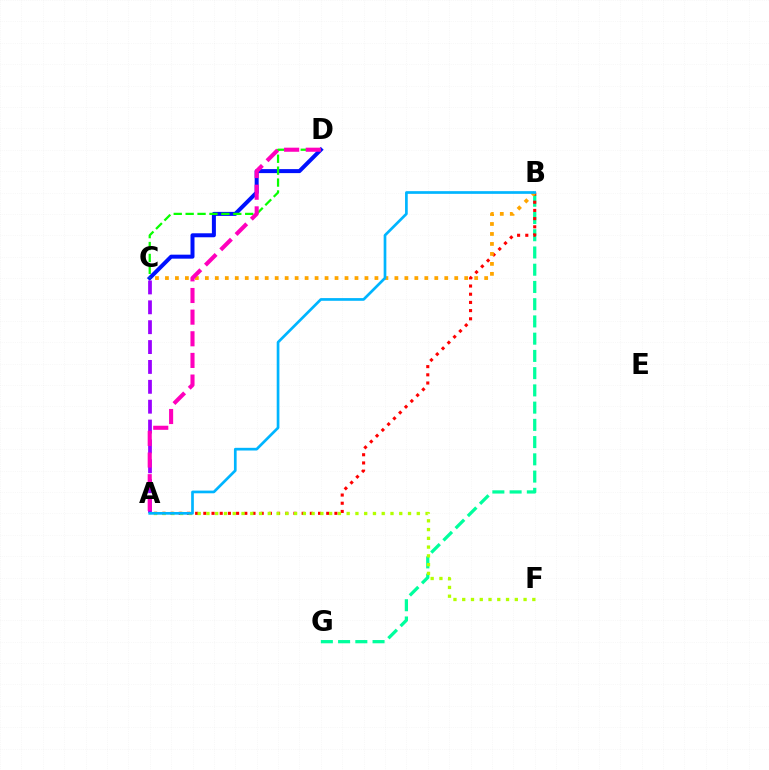{('B', 'G'): [{'color': '#00ff9d', 'line_style': 'dashed', 'thickness': 2.34}], ('C', 'D'): [{'color': '#0010ff', 'line_style': 'solid', 'thickness': 2.88}, {'color': '#08ff00', 'line_style': 'dashed', 'thickness': 1.62}], ('A', 'B'): [{'color': '#ff0000', 'line_style': 'dotted', 'thickness': 2.23}, {'color': '#00b5ff', 'line_style': 'solid', 'thickness': 1.94}], ('B', 'C'): [{'color': '#ffa500', 'line_style': 'dotted', 'thickness': 2.71}], ('A', 'C'): [{'color': '#9b00ff', 'line_style': 'dashed', 'thickness': 2.7}], ('A', 'F'): [{'color': '#b3ff00', 'line_style': 'dotted', 'thickness': 2.38}], ('A', 'D'): [{'color': '#ff00bd', 'line_style': 'dashed', 'thickness': 2.94}]}